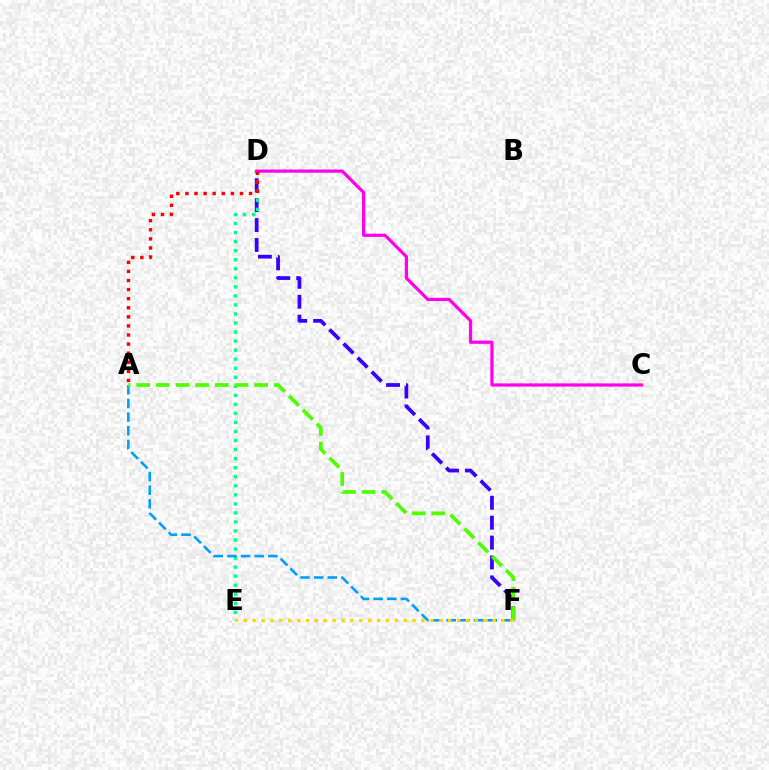{('D', 'F'): [{'color': '#3700ff', 'line_style': 'dashed', 'thickness': 2.7}], ('D', 'E'): [{'color': '#00ff86', 'line_style': 'dotted', 'thickness': 2.46}], ('C', 'D'): [{'color': '#ff00ed', 'line_style': 'solid', 'thickness': 2.31}], ('A', 'F'): [{'color': '#009eff', 'line_style': 'dashed', 'thickness': 1.86}, {'color': '#4fff00', 'line_style': 'dashed', 'thickness': 2.67}], ('A', 'D'): [{'color': '#ff0000', 'line_style': 'dotted', 'thickness': 2.47}], ('E', 'F'): [{'color': '#ffd500', 'line_style': 'dotted', 'thickness': 2.41}]}